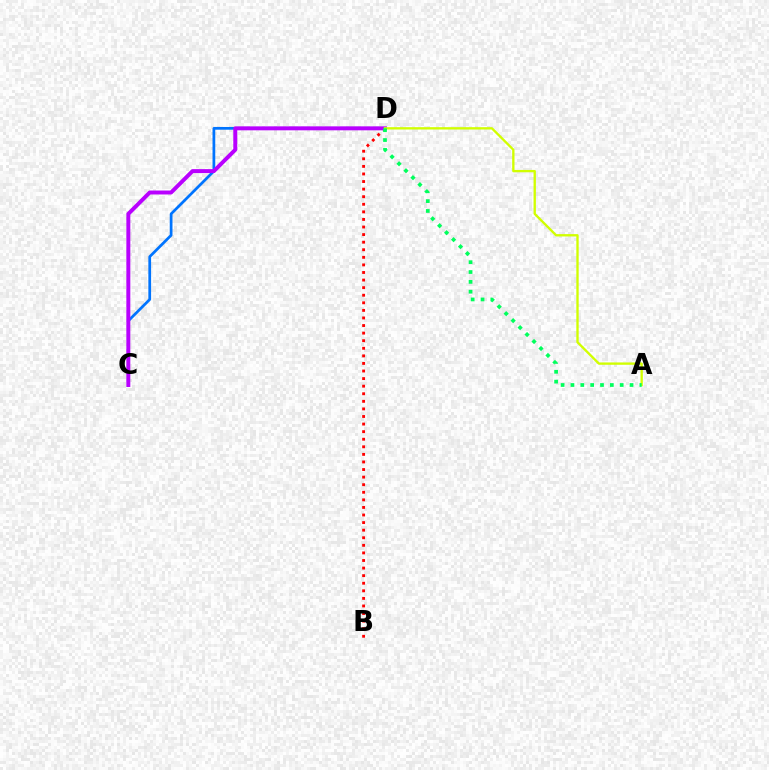{('C', 'D'): [{'color': '#0074ff', 'line_style': 'solid', 'thickness': 1.97}, {'color': '#b900ff', 'line_style': 'solid', 'thickness': 2.85}], ('B', 'D'): [{'color': '#ff0000', 'line_style': 'dotted', 'thickness': 2.06}], ('A', 'D'): [{'color': '#d1ff00', 'line_style': 'solid', 'thickness': 1.69}, {'color': '#00ff5c', 'line_style': 'dotted', 'thickness': 2.68}]}